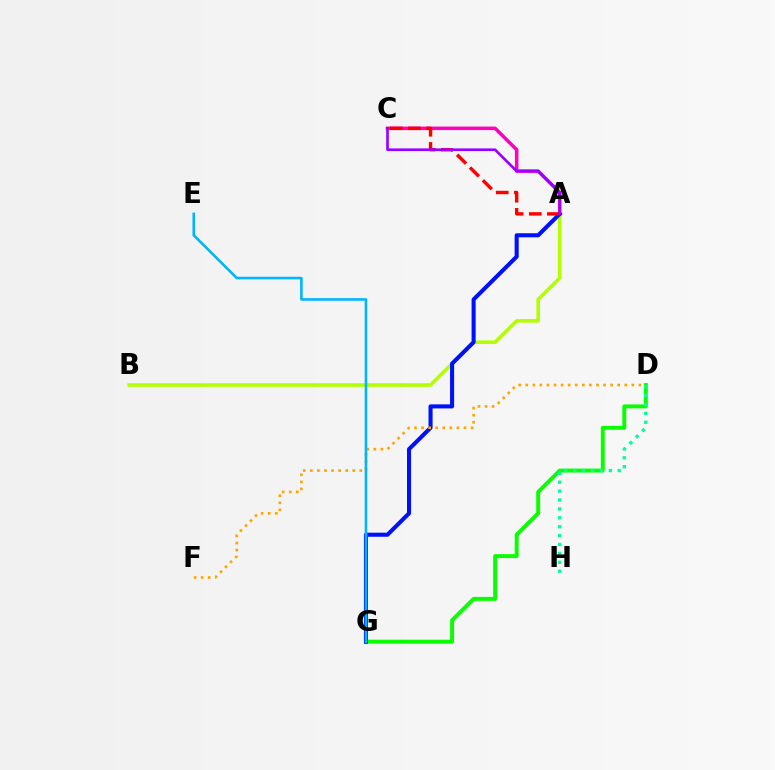{('A', 'B'): [{'color': '#b3ff00', 'line_style': 'solid', 'thickness': 2.58}], ('D', 'G'): [{'color': '#08ff00', 'line_style': 'solid', 'thickness': 2.83}], ('A', 'C'): [{'color': '#ff00bd', 'line_style': 'solid', 'thickness': 2.52}, {'color': '#ff0000', 'line_style': 'dashed', 'thickness': 2.46}, {'color': '#9b00ff', 'line_style': 'solid', 'thickness': 1.91}], ('A', 'G'): [{'color': '#0010ff', 'line_style': 'solid', 'thickness': 2.93}], ('D', 'F'): [{'color': '#ffa500', 'line_style': 'dotted', 'thickness': 1.92}], ('E', 'G'): [{'color': '#00b5ff', 'line_style': 'solid', 'thickness': 1.87}], ('D', 'H'): [{'color': '#00ff9d', 'line_style': 'dotted', 'thickness': 2.42}]}